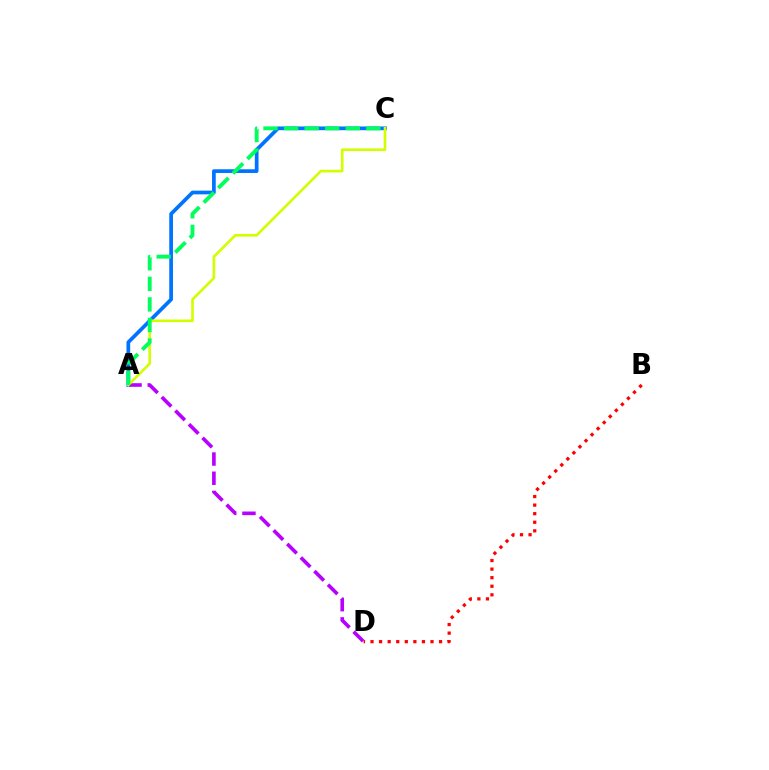{('B', 'D'): [{'color': '#ff0000', 'line_style': 'dotted', 'thickness': 2.33}], ('A', 'C'): [{'color': '#0074ff', 'line_style': 'solid', 'thickness': 2.68}, {'color': '#d1ff00', 'line_style': 'solid', 'thickness': 1.9}, {'color': '#00ff5c', 'line_style': 'dashed', 'thickness': 2.79}], ('A', 'D'): [{'color': '#b900ff', 'line_style': 'dashed', 'thickness': 2.61}]}